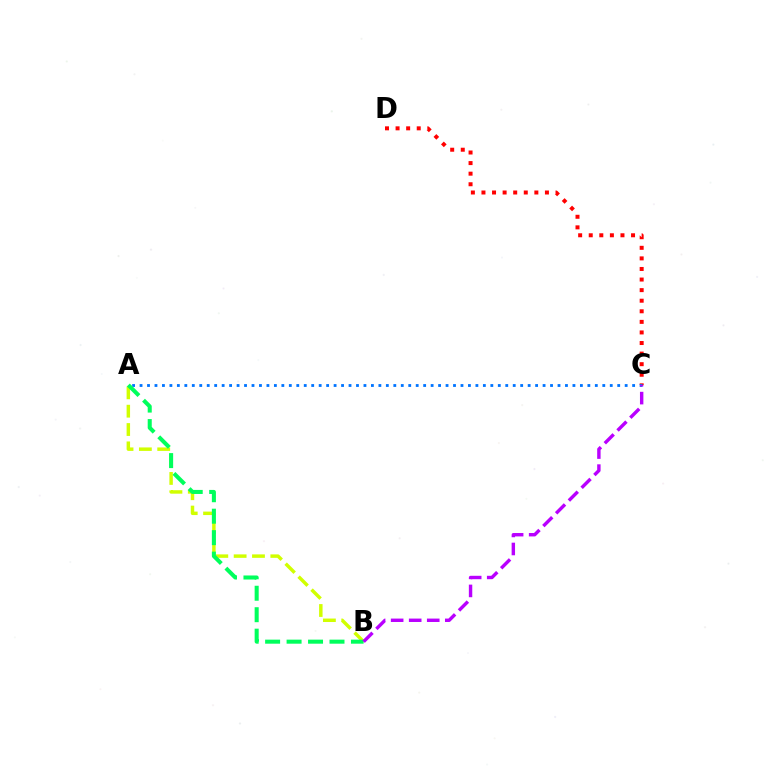{('C', 'D'): [{'color': '#ff0000', 'line_style': 'dotted', 'thickness': 2.87}], ('A', 'C'): [{'color': '#0074ff', 'line_style': 'dotted', 'thickness': 2.03}], ('A', 'B'): [{'color': '#d1ff00', 'line_style': 'dashed', 'thickness': 2.49}, {'color': '#00ff5c', 'line_style': 'dashed', 'thickness': 2.92}], ('B', 'C'): [{'color': '#b900ff', 'line_style': 'dashed', 'thickness': 2.45}]}